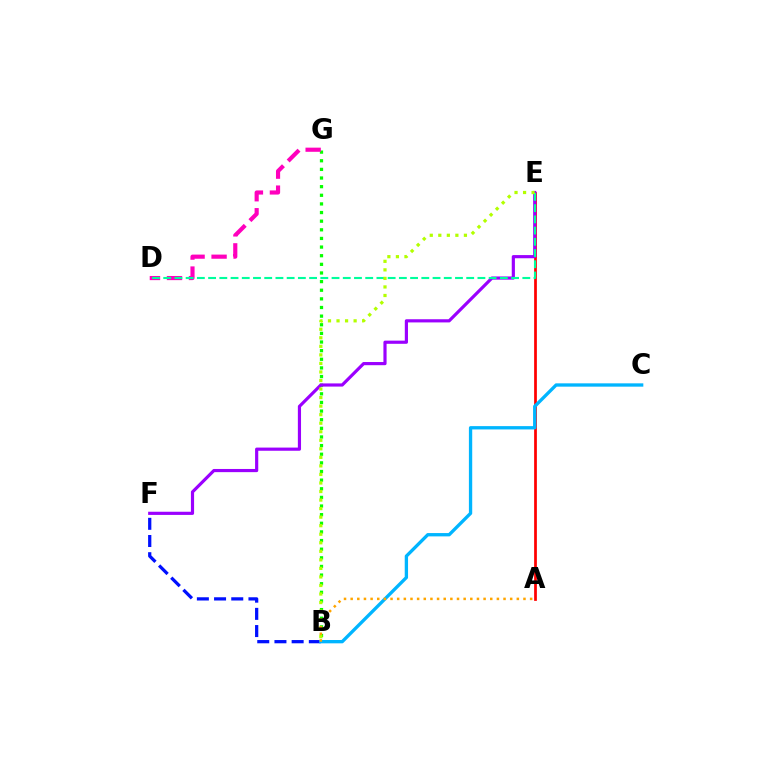{('B', 'G'): [{'color': '#08ff00', 'line_style': 'dotted', 'thickness': 2.35}], ('B', 'F'): [{'color': '#0010ff', 'line_style': 'dashed', 'thickness': 2.34}], ('D', 'G'): [{'color': '#ff00bd', 'line_style': 'dashed', 'thickness': 2.99}], ('A', 'E'): [{'color': '#ff0000', 'line_style': 'solid', 'thickness': 1.97}], ('E', 'F'): [{'color': '#9b00ff', 'line_style': 'solid', 'thickness': 2.28}], ('D', 'E'): [{'color': '#00ff9d', 'line_style': 'dashed', 'thickness': 1.52}], ('B', 'E'): [{'color': '#b3ff00', 'line_style': 'dotted', 'thickness': 2.32}], ('B', 'C'): [{'color': '#00b5ff', 'line_style': 'solid', 'thickness': 2.39}], ('A', 'B'): [{'color': '#ffa500', 'line_style': 'dotted', 'thickness': 1.81}]}